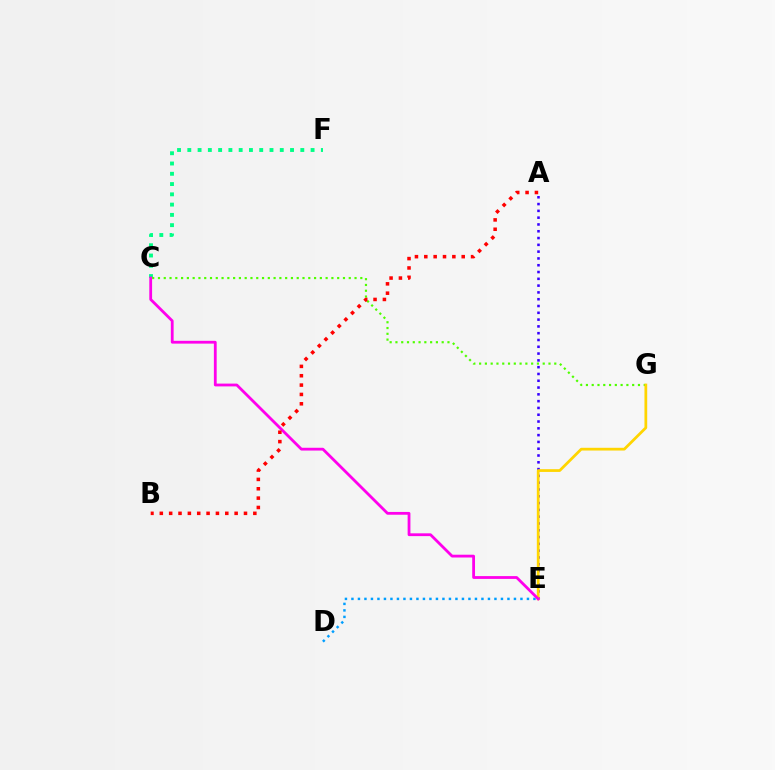{('C', 'F'): [{'color': '#00ff86', 'line_style': 'dotted', 'thickness': 2.79}], ('C', 'G'): [{'color': '#4fff00', 'line_style': 'dotted', 'thickness': 1.57}], ('A', 'E'): [{'color': '#3700ff', 'line_style': 'dotted', 'thickness': 1.85}], ('E', 'G'): [{'color': '#ffd500', 'line_style': 'solid', 'thickness': 1.98}], ('D', 'E'): [{'color': '#009eff', 'line_style': 'dotted', 'thickness': 1.77}], ('C', 'E'): [{'color': '#ff00ed', 'line_style': 'solid', 'thickness': 2.01}], ('A', 'B'): [{'color': '#ff0000', 'line_style': 'dotted', 'thickness': 2.54}]}